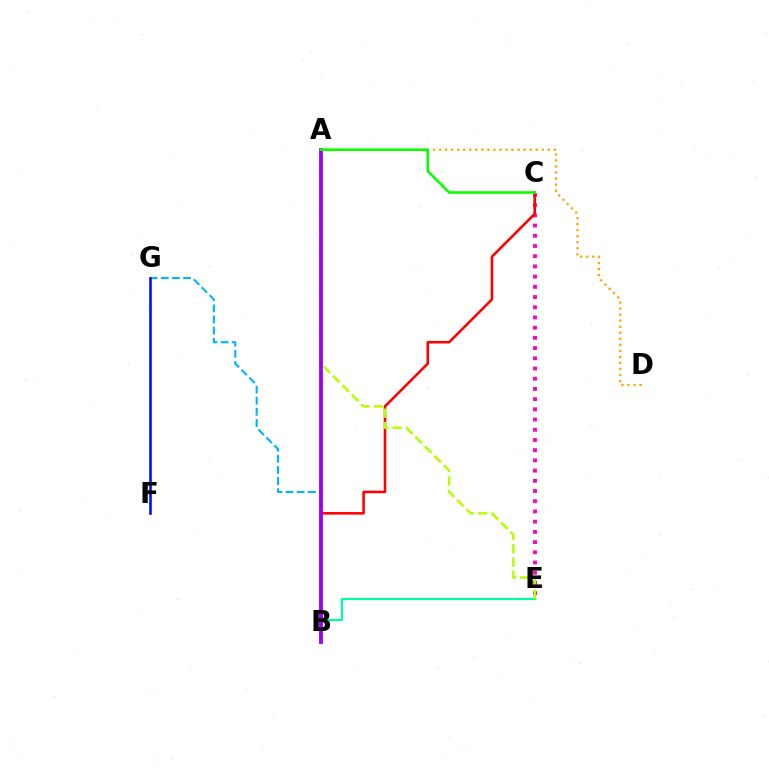{('B', 'G'): [{'color': '#00b5ff', 'line_style': 'dashed', 'thickness': 1.51}], ('C', 'E'): [{'color': '#ff00bd', 'line_style': 'dotted', 'thickness': 2.77}], ('B', 'C'): [{'color': '#ff0000', 'line_style': 'solid', 'thickness': 1.85}], ('B', 'E'): [{'color': '#00ff9d', 'line_style': 'solid', 'thickness': 1.56}], ('A', 'D'): [{'color': '#ffa500', 'line_style': 'dotted', 'thickness': 1.64}], ('A', 'E'): [{'color': '#b3ff00', 'line_style': 'dashed', 'thickness': 1.82}], ('A', 'B'): [{'color': '#9b00ff', 'line_style': 'solid', 'thickness': 2.73}], ('A', 'C'): [{'color': '#08ff00', 'line_style': 'solid', 'thickness': 1.87}], ('F', 'G'): [{'color': '#0010ff', 'line_style': 'solid', 'thickness': 1.88}]}